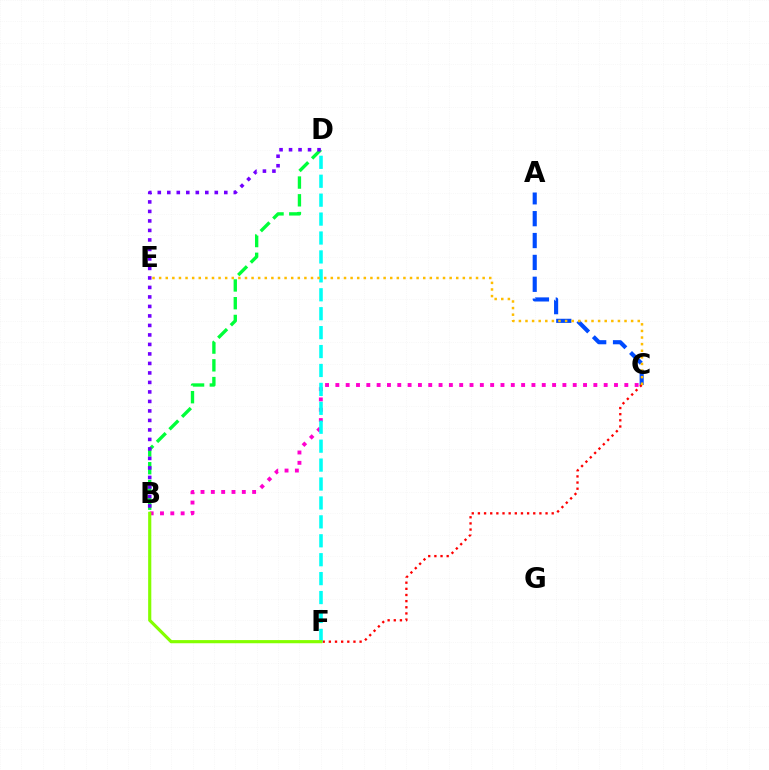{('B', 'D'): [{'color': '#00ff39', 'line_style': 'dashed', 'thickness': 2.41}, {'color': '#7200ff', 'line_style': 'dotted', 'thickness': 2.58}], ('A', 'C'): [{'color': '#004bff', 'line_style': 'dashed', 'thickness': 2.97}], ('B', 'C'): [{'color': '#ff00cf', 'line_style': 'dotted', 'thickness': 2.8}], ('C', 'F'): [{'color': '#ff0000', 'line_style': 'dotted', 'thickness': 1.67}], ('D', 'F'): [{'color': '#00fff6', 'line_style': 'dashed', 'thickness': 2.57}], ('B', 'F'): [{'color': '#84ff00', 'line_style': 'solid', 'thickness': 2.27}], ('C', 'E'): [{'color': '#ffbd00', 'line_style': 'dotted', 'thickness': 1.79}]}